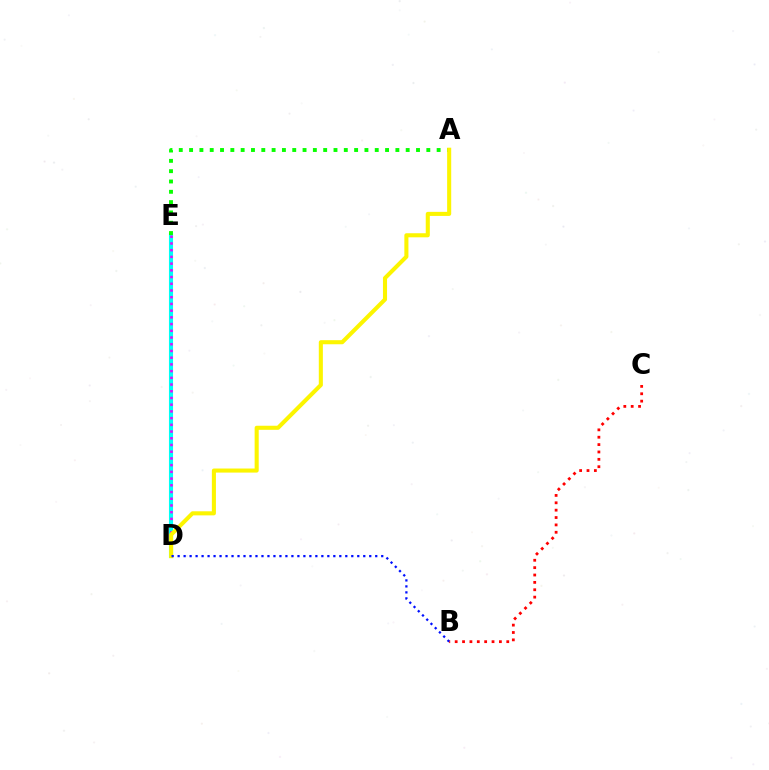{('D', 'E'): [{'color': '#00fff6', 'line_style': 'solid', 'thickness': 2.95}, {'color': '#ee00ff', 'line_style': 'dotted', 'thickness': 1.82}], ('A', 'E'): [{'color': '#08ff00', 'line_style': 'dotted', 'thickness': 2.8}], ('B', 'C'): [{'color': '#ff0000', 'line_style': 'dotted', 'thickness': 2.0}], ('A', 'D'): [{'color': '#fcf500', 'line_style': 'solid', 'thickness': 2.93}], ('B', 'D'): [{'color': '#0010ff', 'line_style': 'dotted', 'thickness': 1.63}]}